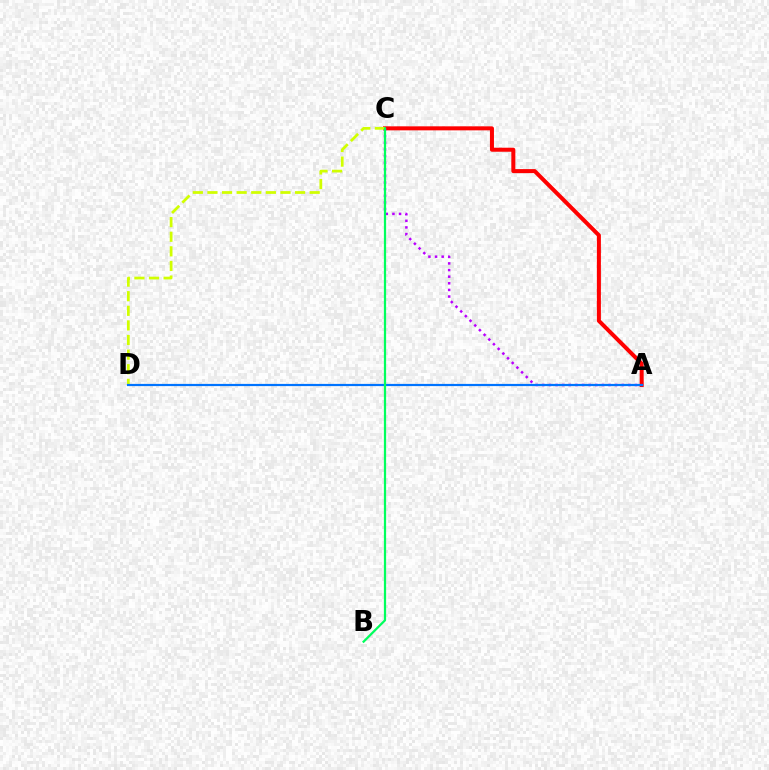{('A', 'C'): [{'color': '#ff0000', 'line_style': 'solid', 'thickness': 2.9}, {'color': '#b900ff', 'line_style': 'dotted', 'thickness': 1.8}], ('C', 'D'): [{'color': '#d1ff00', 'line_style': 'dashed', 'thickness': 1.98}], ('A', 'D'): [{'color': '#0074ff', 'line_style': 'solid', 'thickness': 1.59}], ('B', 'C'): [{'color': '#00ff5c', 'line_style': 'solid', 'thickness': 1.61}]}